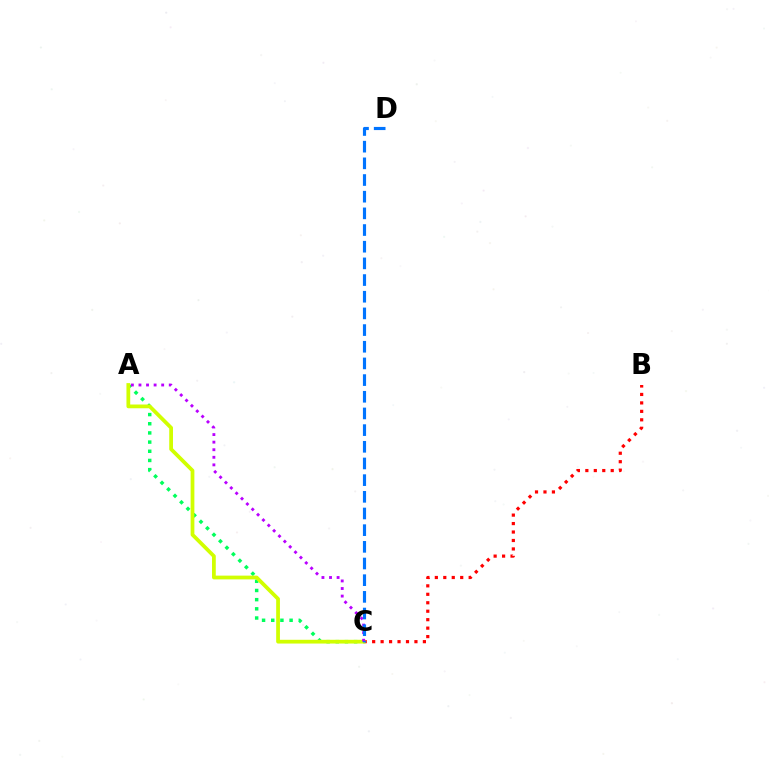{('B', 'C'): [{'color': '#ff0000', 'line_style': 'dotted', 'thickness': 2.3}], ('A', 'C'): [{'color': '#00ff5c', 'line_style': 'dotted', 'thickness': 2.49}, {'color': '#d1ff00', 'line_style': 'solid', 'thickness': 2.7}, {'color': '#b900ff', 'line_style': 'dotted', 'thickness': 2.06}], ('C', 'D'): [{'color': '#0074ff', 'line_style': 'dashed', 'thickness': 2.27}]}